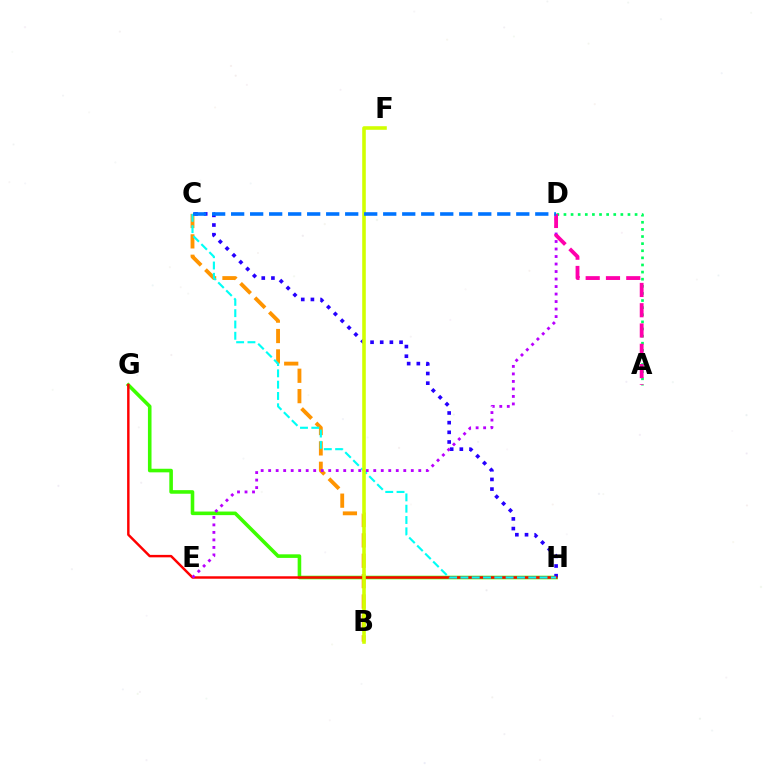{('A', 'D'): [{'color': '#00ff5c', 'line_style': 'dotted', 'thickness': 1.93}, {'color': '#ff00ac', 'line_style': 'dashed', 'thickness': 2.76}], ('G', 'H'): [{'color': '#3dff00', 'line_style': 'solid', 'thickness': 2.58}, {'color': '#ff0000', 'line_style': 'solid', 'thickness': 1.77}], ('C', 'H'): [{'color': '#2500ff', 'line_style': 'dotted', 'thickness': 2.63}, {'color': '#00fff6', 'line_style': 'dashed', 'thickness': 1.54}], ('B', 'C'): [{'color': '#ff9400', 'line_style': 'dashed', 'thickness': 2.77}], ('D', 'E'): [{'color': '#b900ff', 'line_style': 'dotted', 'thickness': 2.04}], ('B', 'F'): [{'color': '#d1ff00', 'line_style': 'solid', 'thickness': 2.58}], ('C', 'D'): [{'color': '#0074ff', 'line_style': 'dashed', 'thickness': 2.58}]}